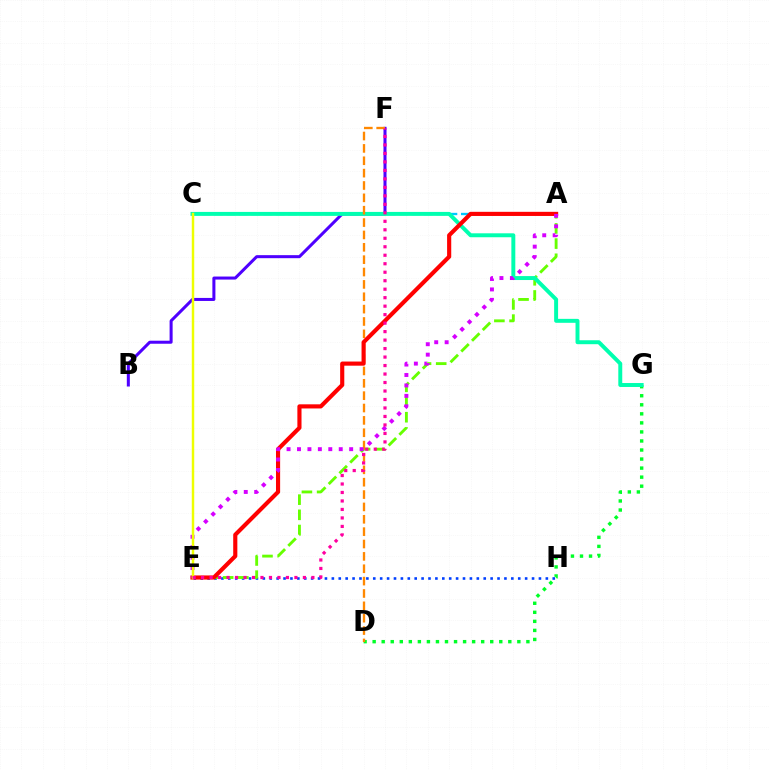{('A', 'C'): [{'color': '#00c7ff', 'line_style': 'dashed', 'thickness': 1.68}], ('D', 'G'): [{'color': '#00ff27', 'line_style': 'dotted', 'thickness': 2.46}], ('E', 'H'): [{'color': '#003fff', 'line_style': 'dotted', 'thickness': 1.88}], ('A', 'E'): [{'color': '#66ff00', 'line_style': 'dashed', 'thickness': 2.06}, {'color': '#ff0000', 'line_style': 'solid', 'thickness': 2.98}, {'color': '#d600ff', 'line_style': 'dotted', 'thickness': 2.83}], ('B', 'F'): [{'color': '#4f00ff', 'line_style': 'solid', 'thickness': 2.18}], ('C', 'G'): [{'color': '#00ffaf', 'line_style': 'solid', 'thickness': 2.84}], ('D', 'F'): [{'color': '#ff8800', 'line_style': 'dashed', 'thickness': 1.68}], ('C', 'E'): [{'color': '#eeff00', 'line_style': 'solid', 'thickness': 1.77}], ('E', 'F'): [{'color': '#ff00a0', 'line_style': 'dotted', 'thickness': 2.31}]}